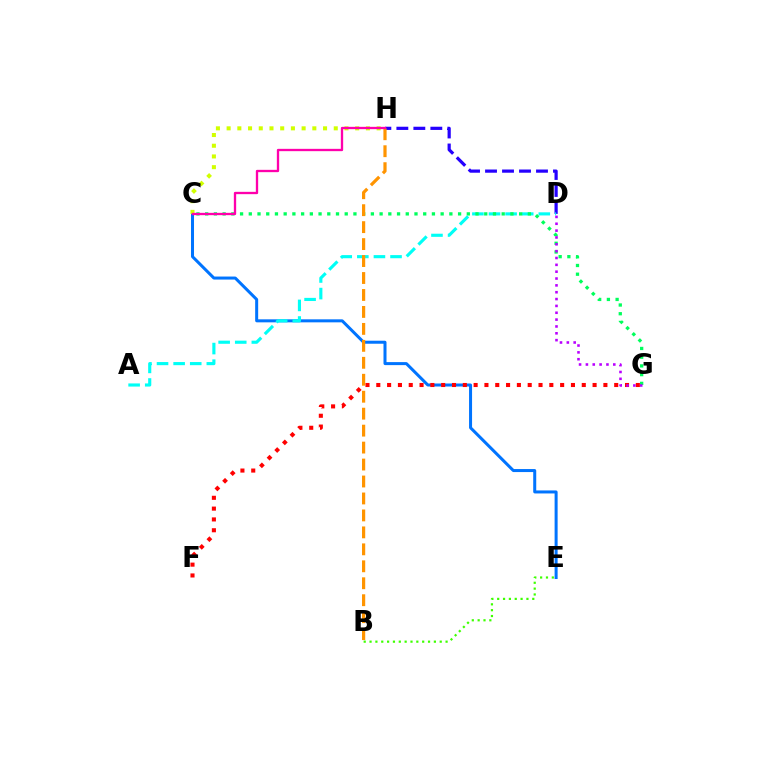{('D', 'H'): [{'color': '#2500ff', 'line_style': 'dashed', 'thickness': 2.31}], ('C', 'E'): [{'color': '#0074ff', 'line_style': 'solid', 'thickness': 2.17}], ('A', 'D'): [{'color': '#00fff6', 'line_style': 'dashed', 'thickness': 2.25}], ('F', 'G'): [{'color': '#ff0000', 'line_style': 'dotted', 'thickness': 2.94}], ('C', 'G'): [{'color': '#00ff5c', 'line_style': 'dotted', 'thickness': 2.37}], ('B', 'H'): [{'color': '#ff9400', 'line_style': 'dashed', 'thickness': 2.3}], ('C', 'H'): [{'color': '#d1ff00', 'line_style': 'dotted', 'thickness': 2.91}, {'color': '#ff00ac', 'line_style': 'solid', 'thickness': 1.67}], ('D', 'G'): [{'color': '#b900ff', 'line_style': 'dotted', 'thickness': 1.86}], ('B', 'E'): [{'color': '#3dff00', 'line_style': 'dotted', 'thickness': 1.59}]}